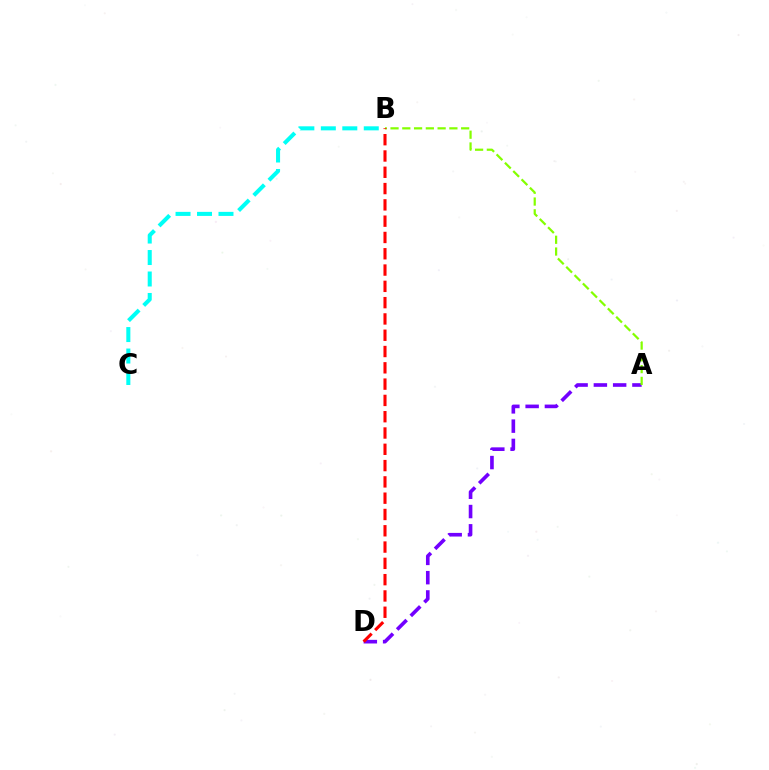{('A', 'D'): [{'color': '#7200ff', 'line_style': 'dashed', 'thickness': 2.62}], ('A', 'B'): [{'color': '#84ff00', 'line_style': 'dashed', 'thickness': 1.6}], ('B', 'C'): [{'color': '#00fff6', 'line_style': 'dashed', 'thickness': 2.92}], ('B', 'D'): [{'color': '#ff0000', 'line_style': 'dashed', 'thickness': 2.21}]}